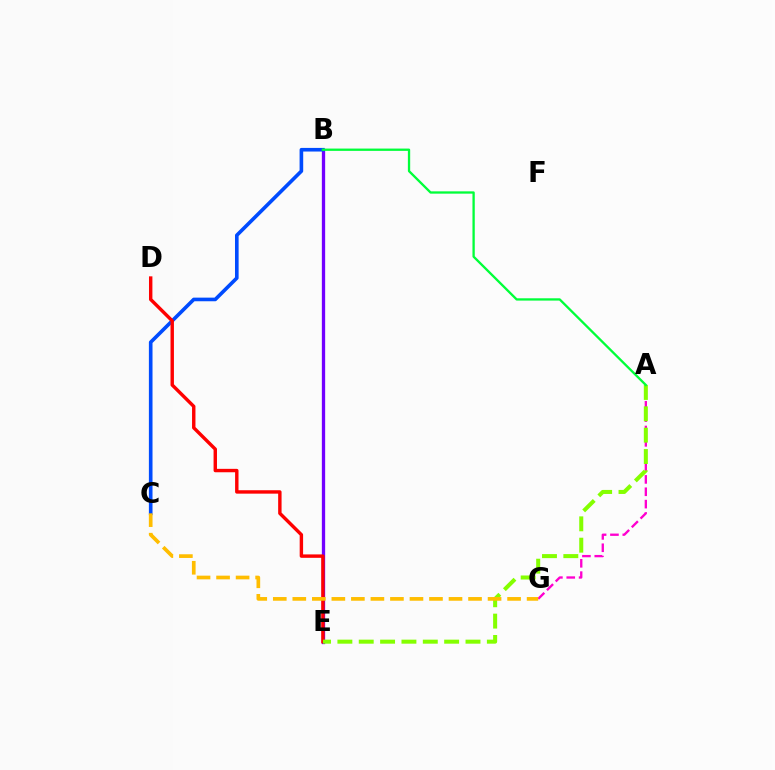{('B', 'E'): [{'color': '#00fff6', 'line_style': 'dashed', 'thickness': 2.06}, {'color': '#7200ff', 'line_style': 'solid', 'thickness': 2.38}], ('A', 'G'): [{'color': '#ff00cf', 'line_style': 'dashed', 'thickness': 1.68}], ('B', 'C'): [{'color': '#004bff', 'line_style': 'solid', 'thickness': 2.61}], ('D', 'E'): [{'color': '#ff0000', 'line_style': 'solid', 'thickness': 2.46}], ('A', 'E'): [{'color': '#84ff00', 'line_style': 'dashed', 'thickness': 2.9}], ('A', 'B'): [{'color': '#00ff39', 'line_style': 'solid', 'thickness': 1.66}], ('C', 'G'): [{'color': '#ffbd00', 'line_style': 'dashed', 'thickness': 2.65}]}